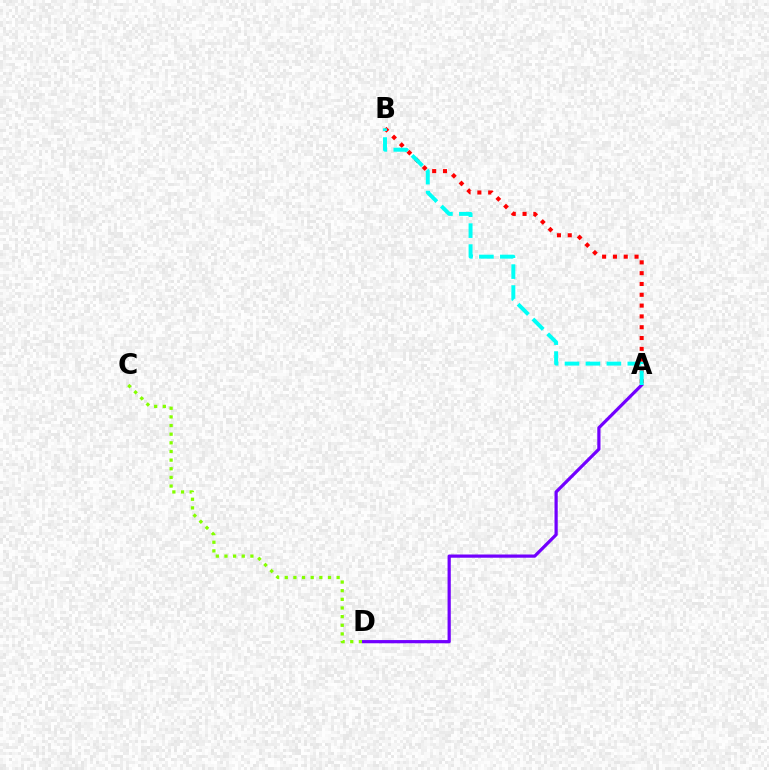{('C', 'D'): [{'color': '#84ff00', 'line_style': 'dotted', 'thickness': 2.35}], ('A', 'B'): [{'color': '#ff0000', 'line_style': 'dotted', 'thickness': 2.94}, {'color': '#00fff6', 'line_style': 'dashed', 'thickness': 2.84}], ('A', 'D'): [{'color': '#7200ff', 'line_style': 'solid', 'thickness': 2.31}]}